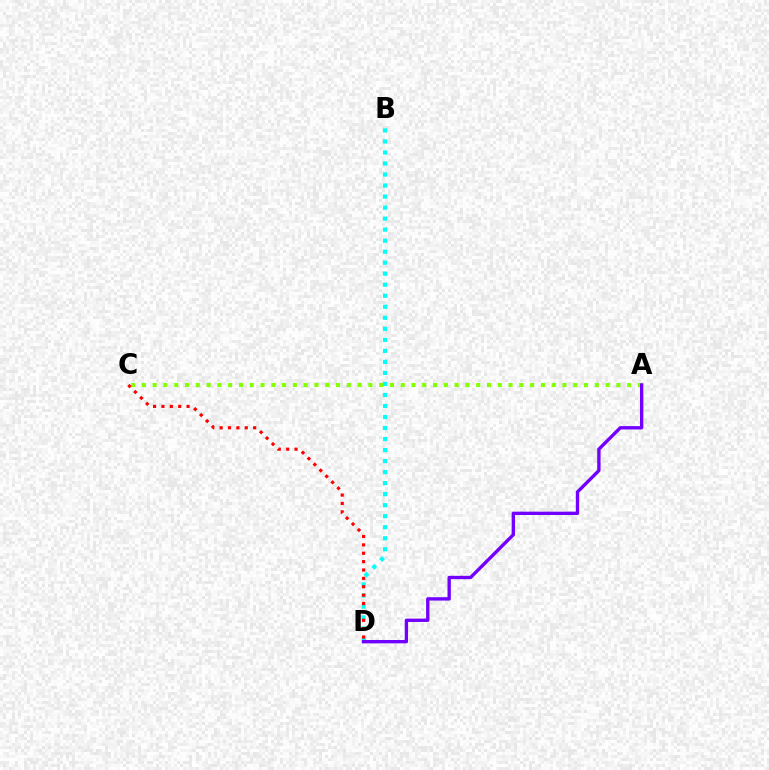{('B', 'D'): [{'color': '#00fff6', 'line_style': 'dotted', 'thickness': 2.99}], ('A', 'C'): [{'color': '#84ff00', 'line_style': 'dotted', 'thickness': 2.93}], ('C', 'D'): [{'color': '#ff0000', 'line_style': 'dotted', 'thickness': 2.28}], ('A', 'D'): [{'color': '#7200ff', 'line_style': 'solid', 'thickness': 2.41}]}